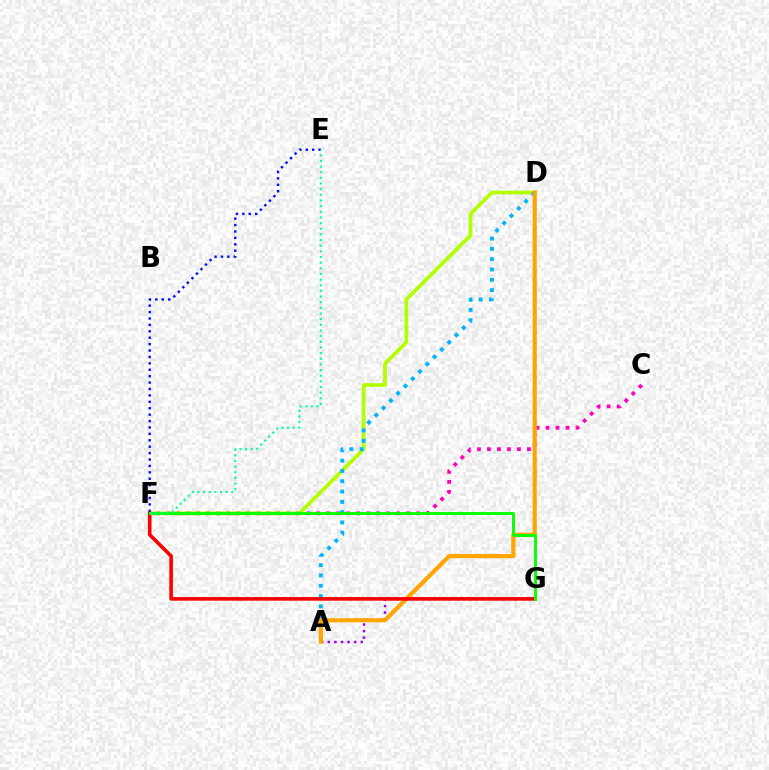{('A', 'G'): [{'color': '#9b00ff', 'line_style': 'dotted', 'thickness': 1.79}], ('C', 'F'): [{'color': '#ff00bd', 'line_style': 'dotted', 'thickness': 2.72}], ('D', 'F'): [{'color': '#b3ff00', 'line_style': 'solid', 'thickness': 2.68}], ('A', 'D'): [{'color': '#00b5ff', 'line_style': 'dotted', 'thickness': 2.8}, {'color': '#ffa500', 'line_style': 'solid', 'thickness': 2.99}], ('E', 'F'): [{'color': '#0010ff', 'line_style': 'dotted', 'thickness': 1.74}, {'color': '#00ff9d', 'line_style': 'dotted', 'thickness': 1.54}], ('F', 'G'): [{'color': '#ff0000', 'line_style': 'solid', 'thickness': 2.6}, {'color': '#08ff00', 'line_style': 'solid', 'thickness': 2.1}]}